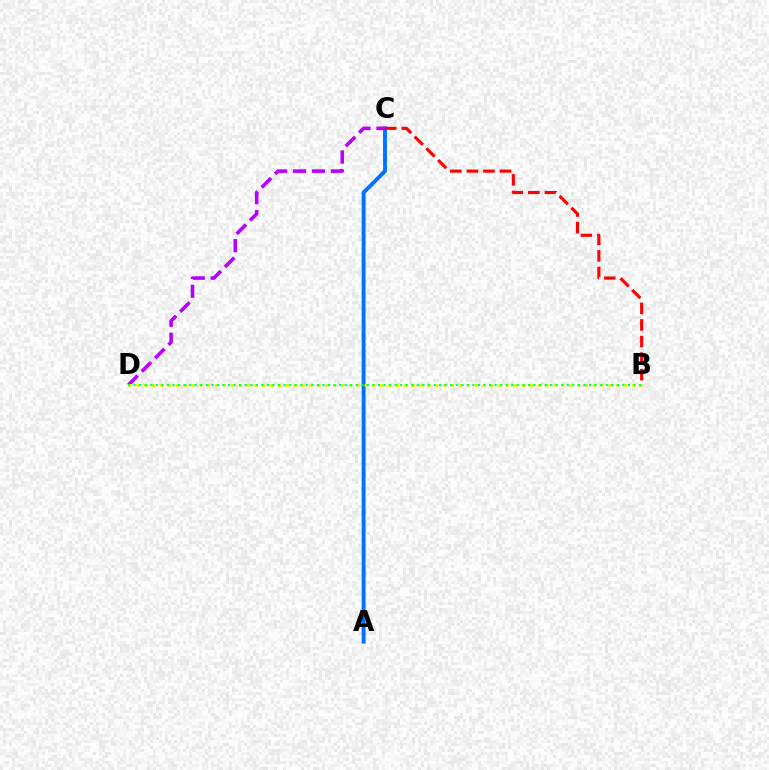{('A', 'C'): [{'color': '#0074ff', 'line_style': 'solid', 'thickness': 2.82}], ('C', 'D'): [{'color': '#b900ff', 'line_style': 'dashed', 'thickness': 2.57}], ('B', 'D'): [{'color': '#d1ff00', 'line_style': 'dotted', 'thickness': 2.14}, {'color': '#00ff5c', 'line_style': 'dotted', 'thickness': 1.51}], ('B', 'C'): [{'color': '#ff0000', 'line_style': 'dashed', 'thickness': 2.25}]}